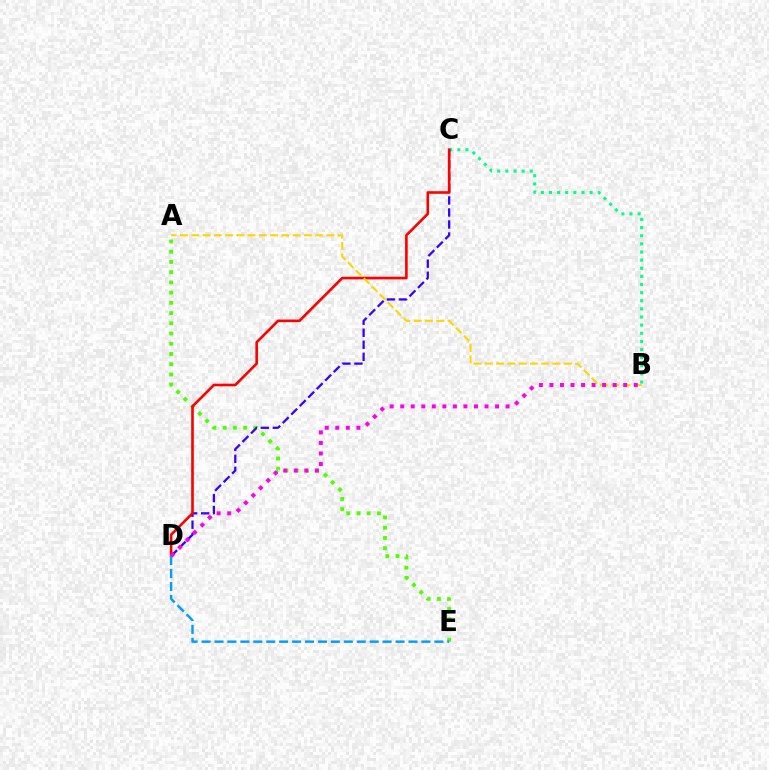{('A', 'E'): [{'color': '#4fff00', 'line_style': 'dotted', 'thickness': 2.78}], ('B', 'C'): [{'color': '#00ff86', 'line_style': 'dotted', 'thickness': 2.21}], ('C', 'D'): [{'color': '#3700ff', 'line_style': 'dashed', 'thickness': 1.63}, {'color': '#ff0000', 'line_style': 'solid', 'thickness': 1.89}], ('A', 'B'): [{'color': '#ffd500', 'line_style': 'dashed', 'thickness': 1.53}], ('B', 'D'): [{'color': '#ff00ed', 'line_style': 'dotted', 'thickness': 2.86}], ('D', 'E'): [{'color': '#009eff', 'line_style': 'dashed', 'thickness': 1.76}]}